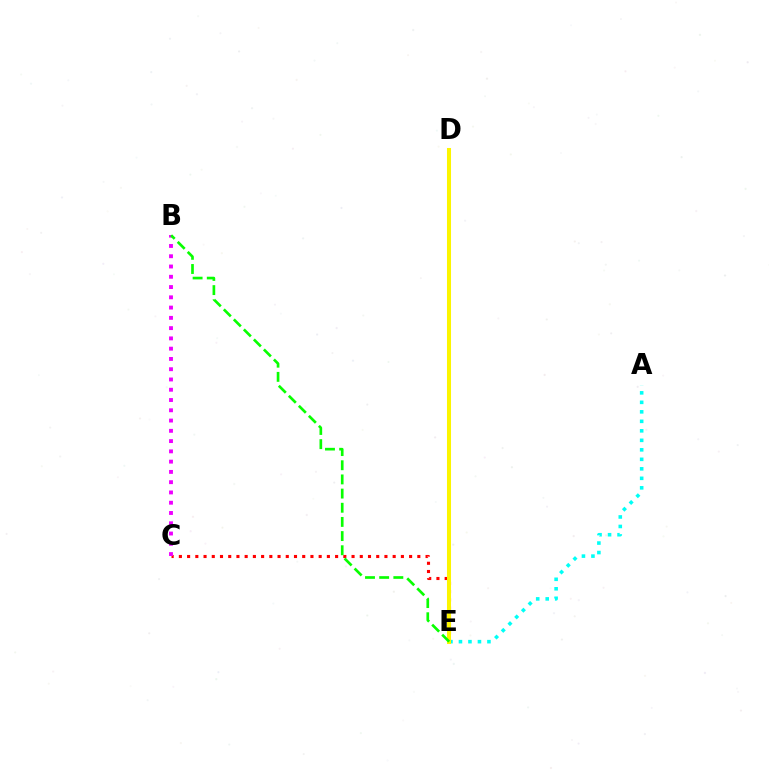{('D', 'E'): [{'color': '#0010ff', 'line_style': 'dotted', 'thickness': 2.61}, {'color': '#fcf500', 'line_style': 'solid', 'thickness': 2.9}], ('A', 'E'): [{'color': '#00fff6', 'line_style': 'dotted', 'thickness': 2.58}], ('C', 'E'): [{'color': '#ff0000', 'line_style': 'dotted', 'thickness': 2.23}], ('B', 'C'): [{'color': '#ee00ff', 'line_style': 'dotted', 'thickness': 2.79}], ('B', 'E'): [{'color': '#08ff00', 'line_style': 'dashed', 'thickness': 1.92}]}